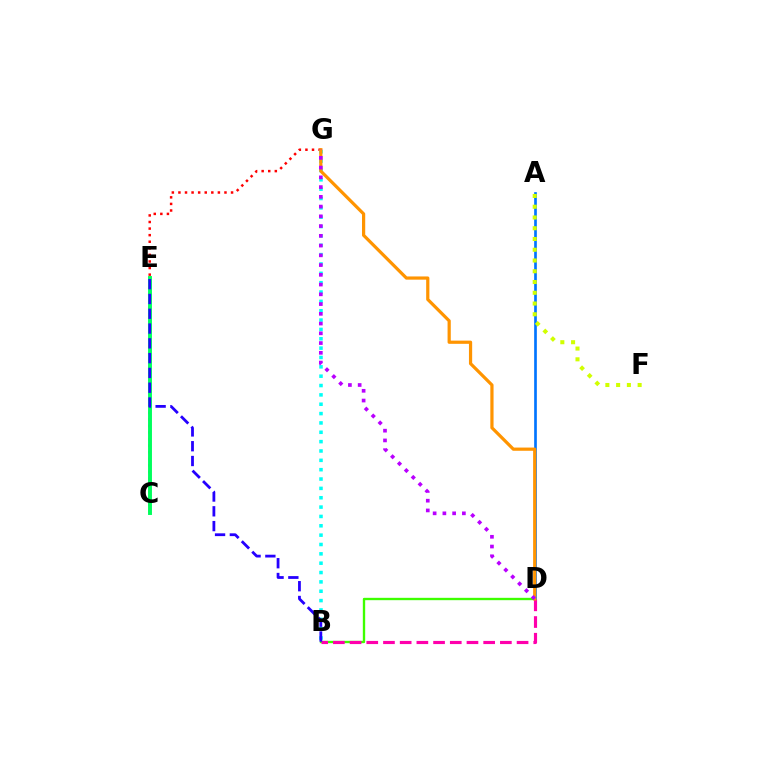{('C', 'G'): [{'color': '#ff0000', 'line_style': 'dotted', 'thickness': 1.79}], ('B', 'G'): [{'color': '#00fff6', 'line_style': 'dotted', 'thickness': 2.54}], ('C', 'E'): [{'color': '#00ff5c', 'line_style': 'solid', 'thickness': 2.82}], ('A', 'D'): [{'color': '#0074ff', 'line_style': 'solid', 'thickness': 1.93}], ('B', 'D'): [{'color': '#3dff00', 'line_style': 'solid', 'thickness': 1.69}, {'color': '#ff00ac', 'line_style': 'dashed', 'thickness': 2.27}], ('A', 'F'): [{'color': '#d1ff00', 'line_style': 'dotted', 'thickness': 2.92}], ('D', 'G'): [{'color': '#ff9400', 'line_style': 'solid', 'thickness': 2.31}, {'color': '#b900ff', 'line_style': 'dotted', 'thickness': 2.65}], ('B', 'E'): [{'color': '#2500ff', 'line_style': 'dashed', 'thickness': 2.01}]}